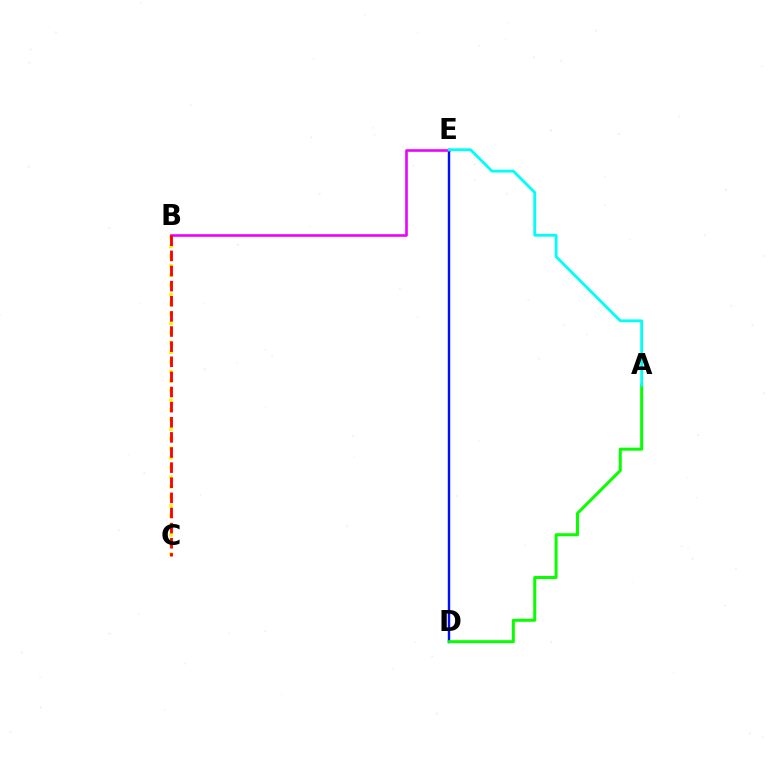{('B', 'C'): [{'color': '#fcf500', 'line_style': 'dotted', 'thickness': 2.61}, {'color': '#ff0000', 'line_style': 'dashed', 'thickness': 2.05}], ('D', 'E'): [{'color': '#0010ff', 'line_style': 'solid', 'thickness': 1.75}], ('A', 'D'): [{'color': '#08ff00', 'line_style': 'solid', 'thickness': 2.16}], ('B', 'E'): [{'color': '#ee00ff', 'line_style': 'solid', 'thickness': 1.89}], ('A', 'E'): [{'color': '#00fff6', 'line_style': 'solid', 'thickness': 2.04}]}